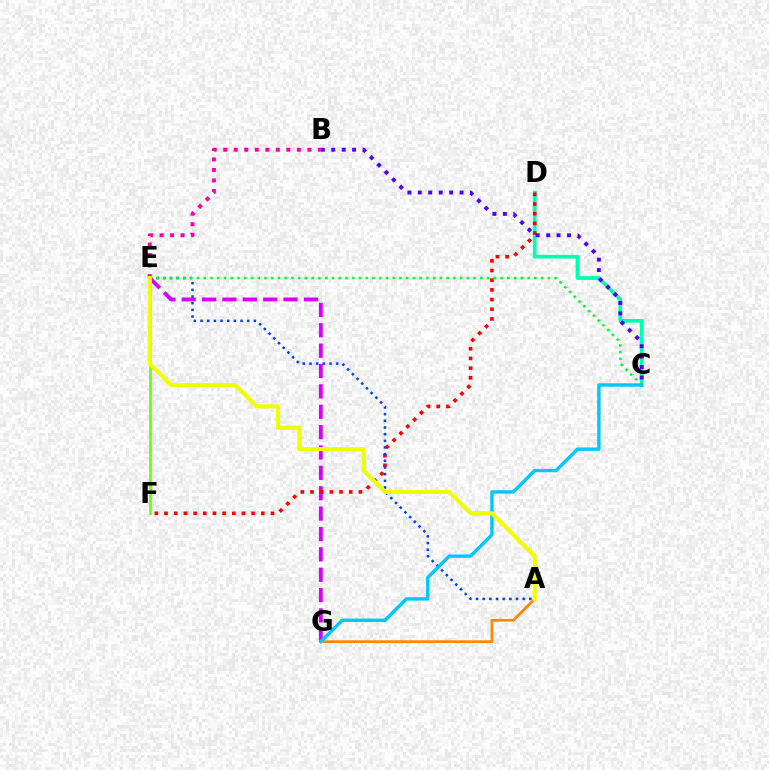{('E', 'G'): [{'color': '#d600ff', 'line_style': 'dashed', 'thickness': 2.77}], ('C', 'D'): [{'color': '#00ffaf', 'line_style': 'solid', 'thickness': 2.67}], ('D', 'F'): [{'color': '#ff0000', 'line_style': 'dotted', 'thickness': 2.63}], ('A', 'E'): [{'color': '#003fff', 'line_style': 'dotted', 'thickness': 1.81}, {'color': '#eeff00', 'line_style': 'solid', 'thickness': 2.92}], ('A', 'G'): [{'color': '#ff8800', 'line_style': 'solid', 'thickness': 1.95}], ('C', 'E'): [{'color': '#00ff27', 'line_style': 'dotted', 'thickness': 1.83}], ('B', 'E'): [{'color': '#ff00a0', 'line_style': 'dotted', 'thickness': 2.86}], ('E', 'F'): [{'color': '#66ff00', 'line_style': 'solid', 'thickness': 1.87}], ('C', 'G'): [{'color': '#00c7ff', 'line_style': 'solid', 'thickness': 2.44}], ('B', 'C'): [{'color': '#4f00ff', 'line_style': 'dotted', 'thickness': 2.83}]}